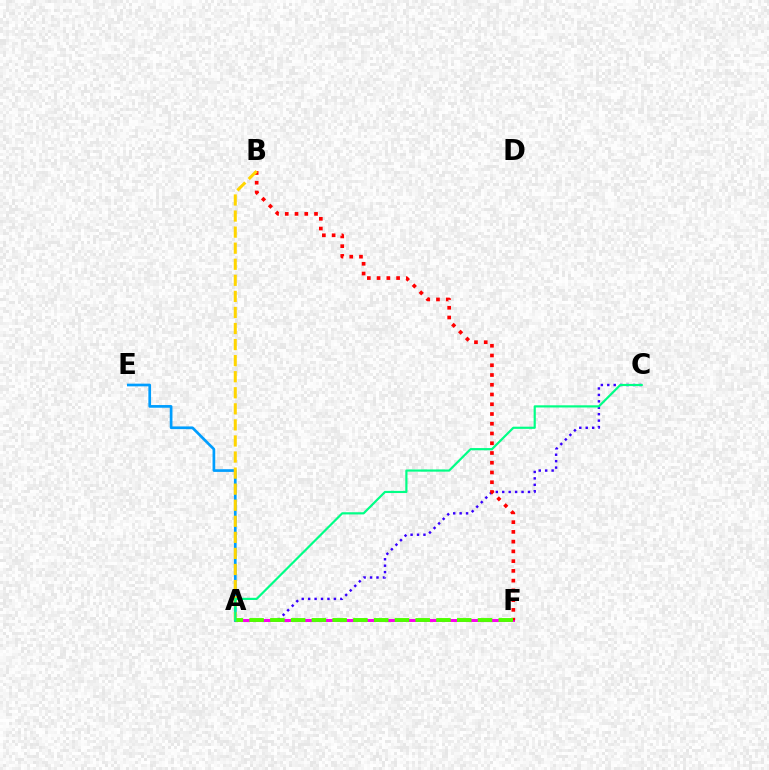{('A', 'C'): [{'color': '#3700ff', 'line_style': 'dotted', 'thickness': 1.75}, {'color': '#00ff86', 'line_style': 'solid', 'thickness': 1.58}], ('A', 'F'): [{'color': '#ff00ed', 'line_style': 'solid', 'thickness': 2.15}, {'color': '#4fff00', 'line_style': 'dashed', 'thickness': 2.82}], ('B', 'F'): [{'color': '#ff0000', 'line_style': 'dotted', 'thickness': 2.65}], ('A', 'E'): [{'color': '#009eff', 'line_style': 'solid', 'thickness': 1.94}], ('A', 'B'): [{'color': '#ffd500', 'line_style': 'dashed', 'thickness': 2.18}]}